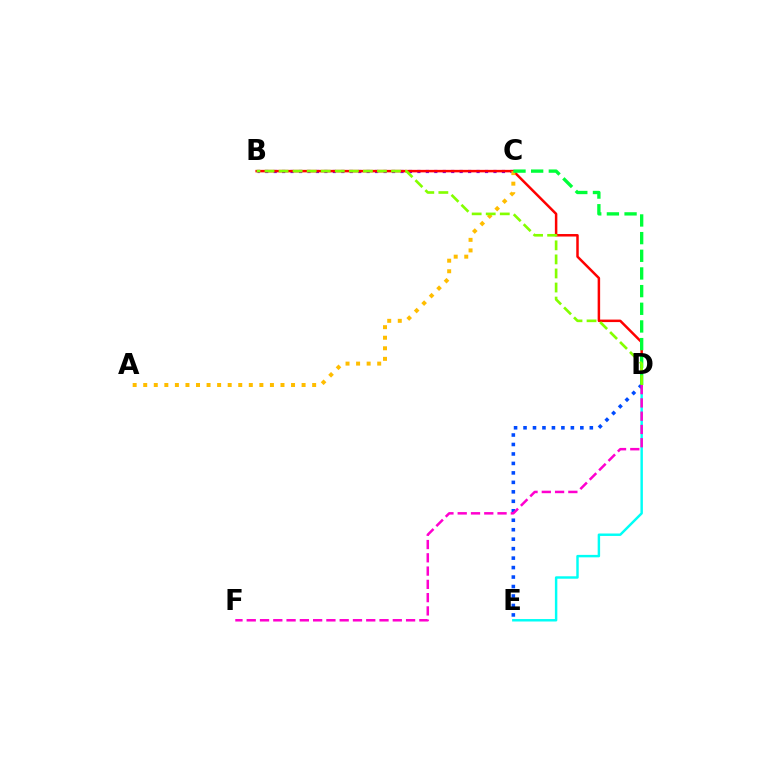{('B', 'C'): [{'color': '#7200ff', 'line_style': 'dotted', 'thickness': 2.3}], ('B', 'D'): [{'color': '#ff0000', 'line_style': 'solid', 'thickness': 1.8}, {'color': '#84ff00', 'line_style': 'dashed', 'thickness': 1.91}], ('D', 'E'): [{'color': '#00fff6', 'line_style': 'solid', 'thickness': 1.76}, {'color': '#004bff', 'line_style': 'dotted', 'thickness': 2.57}], ('A', 'C'): [{'color': '#ffbd00', 'line_style': 'dotted', 'thickness': 2.87}], ('C', 'D'): [{'color': '#00ff39', 'line_style': 'dashed', 'thickness': 2.4}], ('D', 'F'): [{'color': '#ff00cf', 'line_style': 'dashed', 'thickness': 1.8}]}